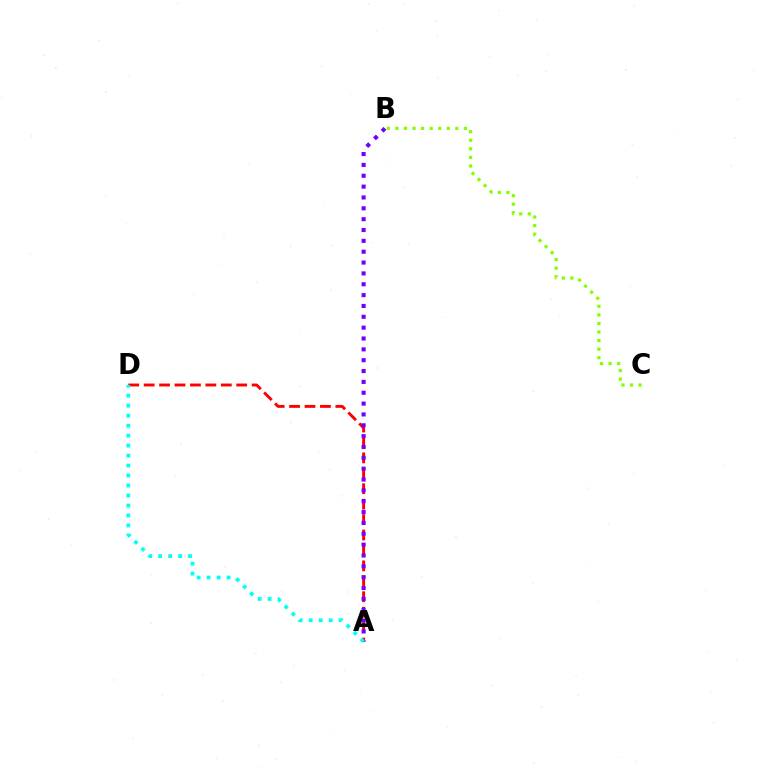{('B', 'C'): [{'color': '#84ff00', 'line_style': 'dotted', 'thickness': 2.33}], ('A', 'D'): [{'color': '#ff0000', 'line_style': 'dashed', 'thickness': 2.1}, {'color': '#00fff6', 'line_style': 'dotted', 'thickness': 2.71}], ('A', 'B'): [{'color': '#7200ff', 'line_style': 'dotted', 'thickness': 2.95}]}